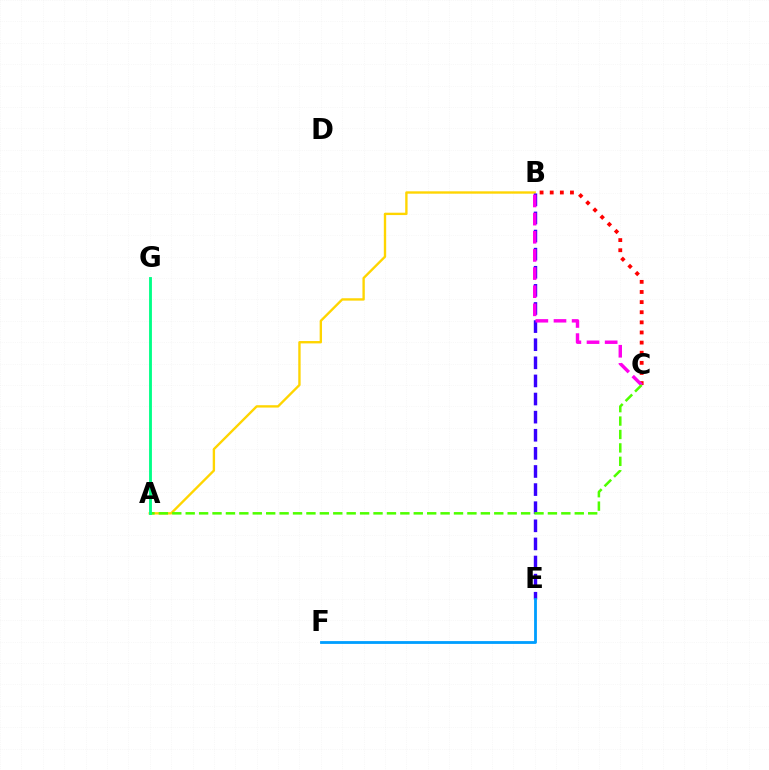{('A', 'B'): [{'color': '#ffd500', 'line_style': 'solid', 'thickness': 1.7}], ('B', 'C'): [{'color': '#ff0000', 'line_style': 'dotted', 'thickness': 2.75}, {'color': '#ff00ed', 'line_style': 'dashed', 'thickness': 2.46}], ('B', 'E'): [{'color': '#3700ff', 'line_style': 'dashed', 'thickness': 2.46}], ('E', 'F'): [{'color': '#009eff', 'line_style': 'solid', 'thickness': 2.02}], ('A', 'C'): [{'color': '#4fff00', 'line_style': 'dashed', 'thickness': 1.82}], ('A', 'G'): [{'color': '#00ff86', 'line_style': 'solid', 'thickness': 2.05}]}